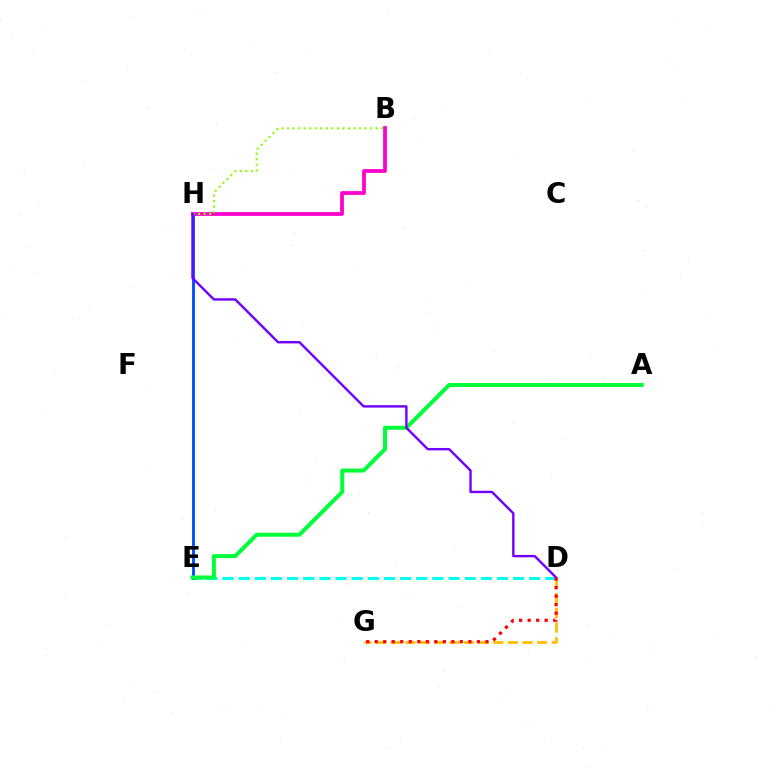{('D', 'E'): [{'color': '#00fff6', 'line_style': 'dashed', 'thickness': 2.19}], ('B', 'H'): [{'color': '#ff00cf', 'line_style': 'solid', 'thickness': 2.73}, {'color': '#84ff00', 'line_style': 'dotted', 'thickness': 1.5}], ('E', 'H'): [{'color': '#004bff', 'line_style': 'solid', 'thickness': 2.05}], ('A', 'E'): [{'color': '#00ff39', 'line_style': 'solid', 'thickness': 2.87}], ('D', 'G'): [{'color': '#ffbd00', 'line_style': 'dashed', 'thickness': 1.99}, {'color': '#ff0000', 'line_style': 'dotted', 'thickness': 2.31}], ('D', 'H'): [{'color': '#7200ff', 'line_style': 'solid', 'thickness': 1.73}]}